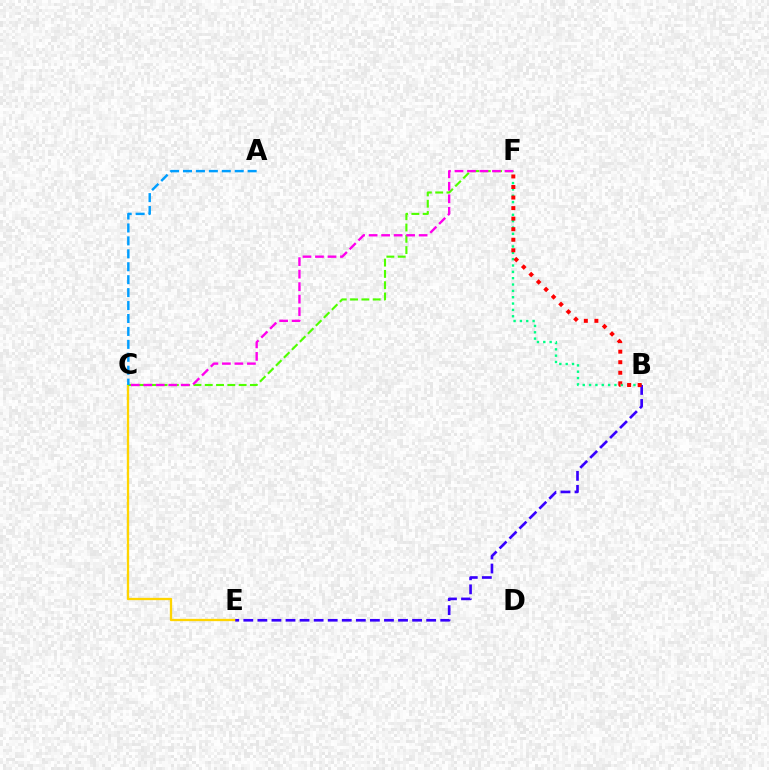{('B', 'F'): [{'color': '#00ff86', 'line_style': 'dotted', 'thickness': 1.72}, {'color': '#ff0000', 'line_style': 'dotted', 'thickness': 2.87}], ('C', 'E'): [{'color': '#ffd500', 'line_style': 'solid', 'thickness': 1.66}], ('C', 'F'): [{'color': '#4fff00', 'line_style': 'dashed', 'thickness': 1.53}, {'color': '#ff00ed', 'line_style': 'dashed', 'thickness': 1.7}], ('A', 'C'): [{'color': '#009eff', 'line_style': 'dashed', 'thickness': 1.76}], ('B', 'E'): [{'color': '#3700ff', 'line_style': 'dashed', 'thickness': 1.91}]}